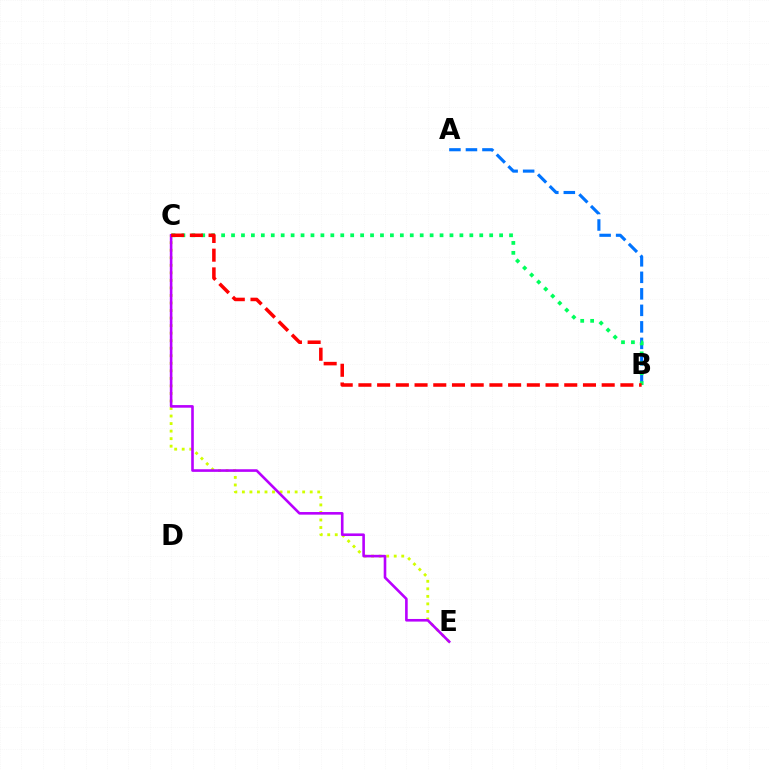{('A', 'B'): [{'color': '#0074ff', 'line_style': 'dashed', 'thickness': 2.24}], ('C', 'E'): [{'color': '#d1ff00', 'line_style': 'dotted', 'thickness': 2.05}, {'color': '#b900ff', 'line_style': 'solid', 'thickness': 1.88}], ('B', 'C'): [{'color': '#00ff5c', 'line_style': 'dotted', 'thickness': 2.7}, {'color': '#ff0000', 'line_style': 'dashed', 'thickness': 2.54}]}